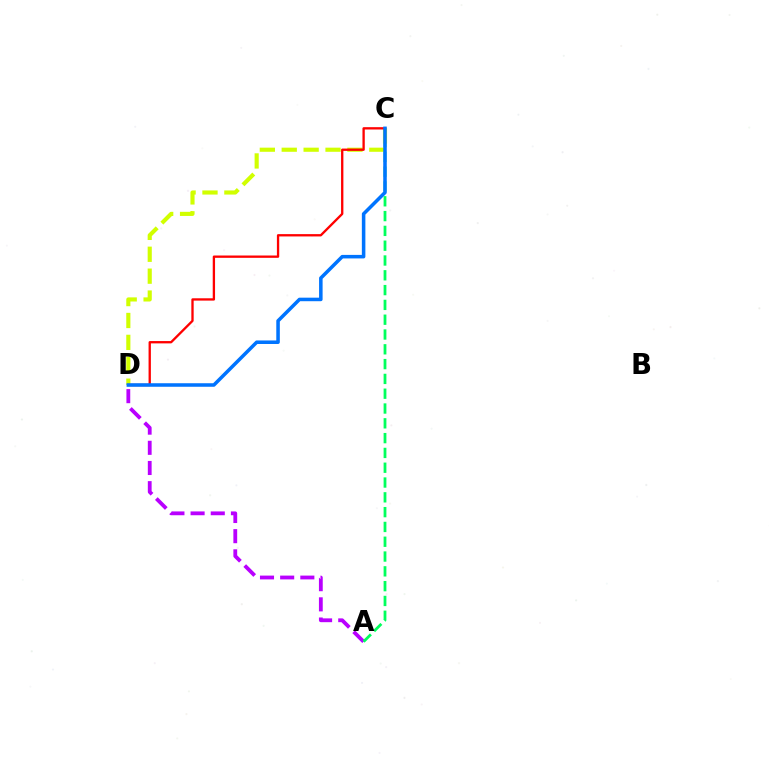{('A', 'D'): [{'color': '#b900ff', 'line_style': 'dashed', 'thickness': 2.74}], ('A', 'C'): [{'color': '#00ff5c', 'line_style': 'dashed', 'thickness': 2.01}], ('C', 'D'): [{'color': '#d1ff00', 'line_style': 'dashed', 'thickness': 2.98}, {'color': '#ff0000', 'line_style': 'solid', 'thickness': 1.67}, {'color': '#0074ff', 'line_style': 'solid', 'thickness': 2.54}]}